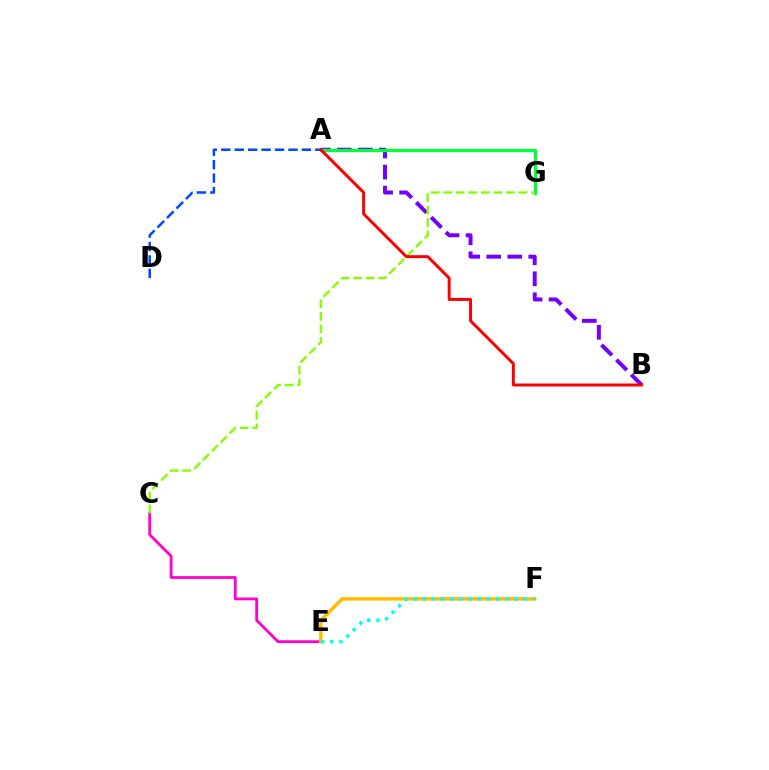{('C', 'E'): [{'color': '#ff00cf', 'line_style': 'solid', 'thickness': 2.02}], ('A', 'B'): [{'color': '#7200ff', 'line_style': 'dashed', 'thickness': 2.86}, {'color': '#ff0000', 'line_style': 'solid', 'thickness': 2.14}], ('A', 'D'): [{'color': '#004bff', 'line_style': 'dashed', 'thickness': 1.83}], ('A', 'G'): [{'color': '#00ff39', 'line_style': 'solid', 'thickness': 2.33}], ('C', 'G'): [{'color': '#84ff00', 'line_style': 'dashed', 'thickness': 1.7}], ('E', 'F'): [{'color': '#ffbd00', 'line_style': 'solid', 'thickness': 2.53}, {'color': '#00fff6', 'line_style': 'dotted', 'thickness': 2.5}]}